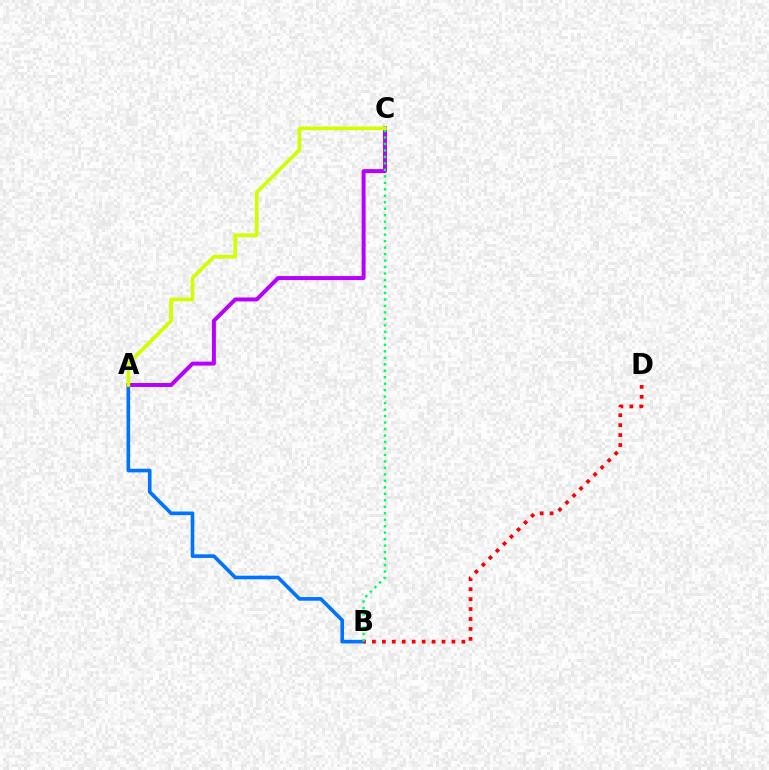{('A', 'B'): [{'color': '#0074ff', 'line_style': 'solid', 'thickness': 2.62}], ('A', 'C'): [{'color': '#b900ff', 'line_style': 'solid', 'thickness': 2.87}, {'color': '#d1ff00', 'line_style': 'solid', 'thickness': 2.66}], ('B', 'D'): [{'color': '#ff0000', 'line_style': 'dotted', 'thickness': 2.7}], ('B', 'C'): [{'color': '#00ff5c', 'line_style': 'dotted', 'thickness': 1.76}]}